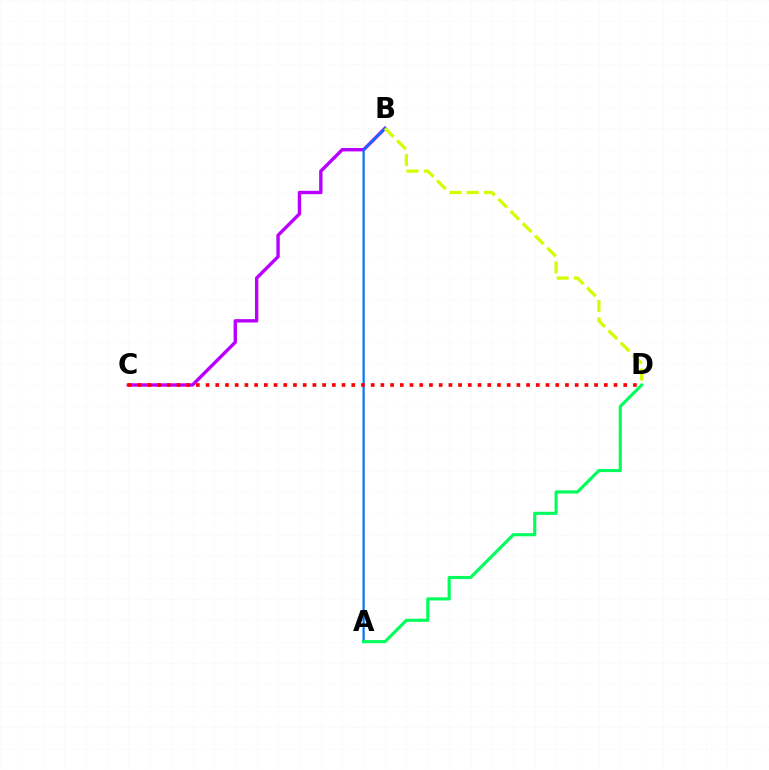{('B', 'C'): [{'color': '#b900ff', 'line_style': 'solid', 'thickness': 2.44}], ('A', 'B'): [{'color': '#0074ff', 'line_style': 'solid', 'thickness': 1.58}], ('A', 'D'): [{'color': '#00ff5c', 'line_style': 'solid', 'thickness': 2.25}], ('B', 'D'): [{'color': '#d1ff00', 'line_style': 'dashed', 'thickness': 2.34}], ('C', 'D'): [{'color': '#ff0000', 'line_style': 'dotted', 'thickness': 2.64}]}